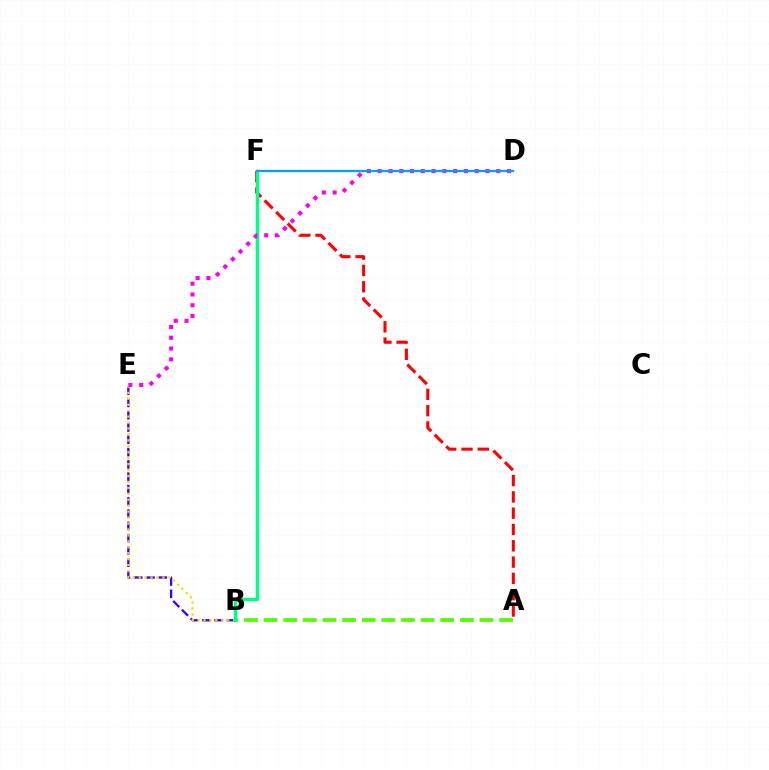{('B', 'E'): [{'color': '#3700ff', 'line_style': 'dashed', 'thickness': 1.67}, {'color': '#ffd500', 'line_style': 'dotted', 'thickness': 1.61}], ('A', 'F'): [{'color': '#ff0000', 'line_style': 'dashed', 'thickness': 2.21}], ('A', 'B'): [{'color': '#4fff00', 'line_style': 'dashed', 'thickness': 2.67}], ('B', 'F'): [{'color': '#00ff86', 'line_style': 'solid', 'thickness': 2.45}], ('D', 'E'): [{'color': '#ff00ed', 'line_style': 'dotted', 'thickness': 2.93}], ('D', 'F'): [{'color': '#009eff', 'line_style': 'solid', 'thickness': 1.64}]}